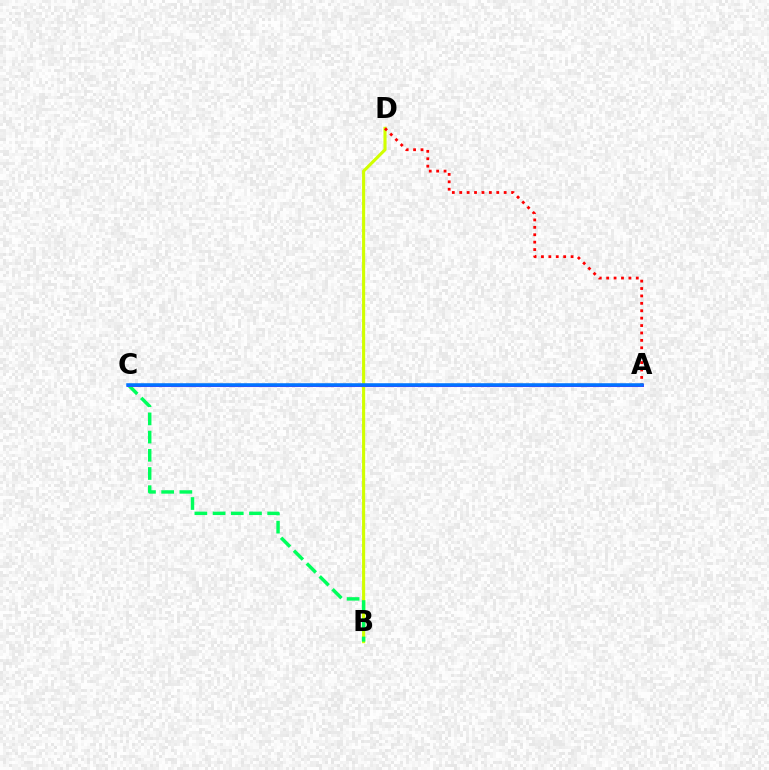{('B', 'D'): [{'color': '#d1ff00', 'line_style': 'solid', 'thickness': 2.24}], ('B', 'C'): [{'color': '#00ff5c', 'line_style': 'dashed', 'thickness': 2.47}], ('A', 'C'): [{'color': '#b900ff', 'line_style': 'solid', 'thickness': 2.17}, {'color': '#0074ff', 'line_style': 'solid', 'thickness': 2.55}], ('A', 'D'): [{'color': '#ff0000', 'line_style': 'dotted', 'thickness': 2.01}]}